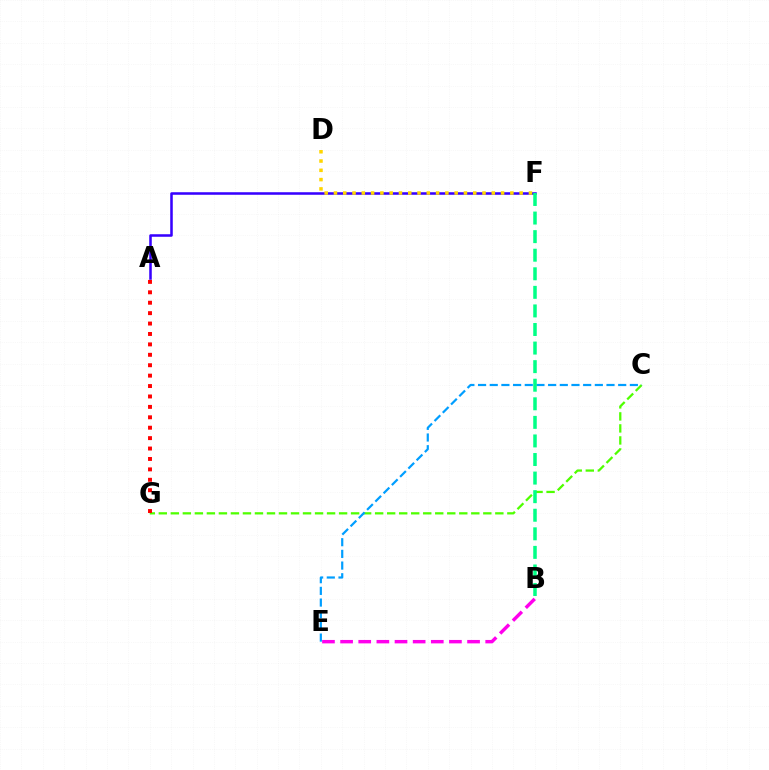{('B', 'E'): [{'color': '#ff00ed', 'line_style': 'dashed', 'thickness': 2.46}], ('A', 'F'): [{'color': '#3700ff', 'line_style': 'solid', 'thickness': 1.83}], ('C', 'G'): [{'color': '#4fff00', 'line_style': 'dashed', 'thickness': 1.63}], ('C', 'E'): [{'color': '#009eff', 'line_style': 'dashed', 'thickness': 1.59}], ('A', 'G'): [{'color': '#ff0000', 'line_style': 'dotted', 'thickness': 2.83}], ('B', 'F'): [{'color': '#00ff86', 'line_style': 'dashed', 'thickness': 2.52}], ('D', 'F'): [{'color': '#ffd500', 'line_style': 'dotted', 'thickness': 2.52}]}